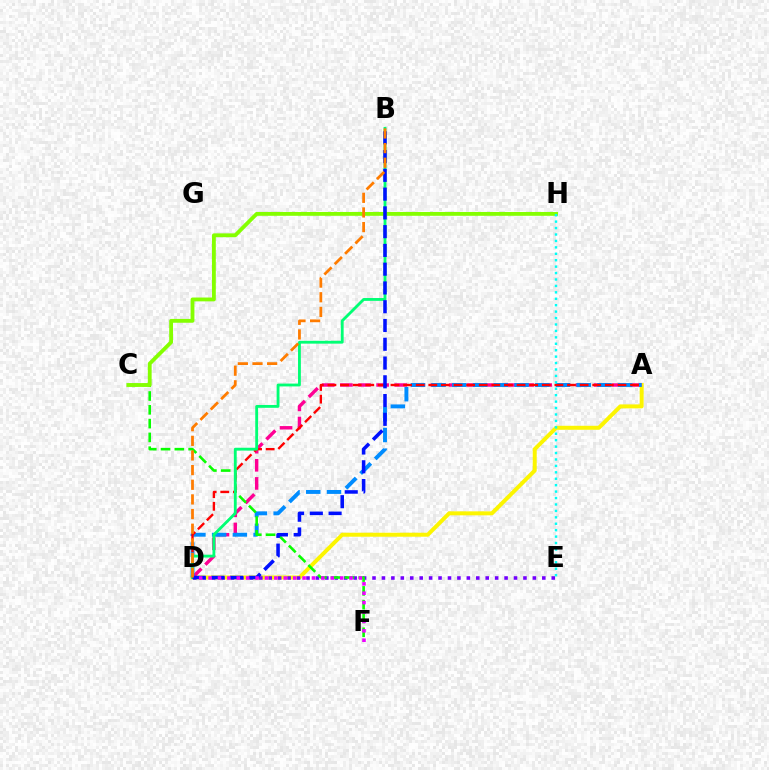{('A', 'D'): [{'color': '#fcf500', 'line_style': 'solid', 'thickness': 2.87}, {'color': '#ff0094', 'line_style': 'dashed', 'thickness': 2.46}, {'color': '#008cff', 'line_style': 'dashed', 'thickness': 2.82}, {'color': '#ff0000', 'line_style': 'dashed', 'thickness': 1.71}], ('D', 'E'): [{'color': '#7200ff', 'line_style': 'dotted', 'thickness': 2.56}], ('C', 'F'): [{'color': '#08ff00', 'line_style': 'dashed', 'thickness': 1.87}], ('B', 'D'): [{'color': '#00ff74', 'line_style': 'solid', 'thickness': 2.04}, {'color': '#0010ff', 'line_style': 'dashed', 'thickness': 2.55}, {'color': '#ff7c00', 'line_style': 'dashed', 'thickness': 1.99}], ('C', 'H'): [{'color': '#84ff00', 'line_style': 'solid', 'thickness': 2.75}], ('D', 'F'): [{'color': '#ee00ff', 'line_style': 'dotted', 'thickness': 2.55}], ('E', 'H'): [{'color': '#00fff6', 'line_style': 'dotted', 'thickness': 1.75}]}